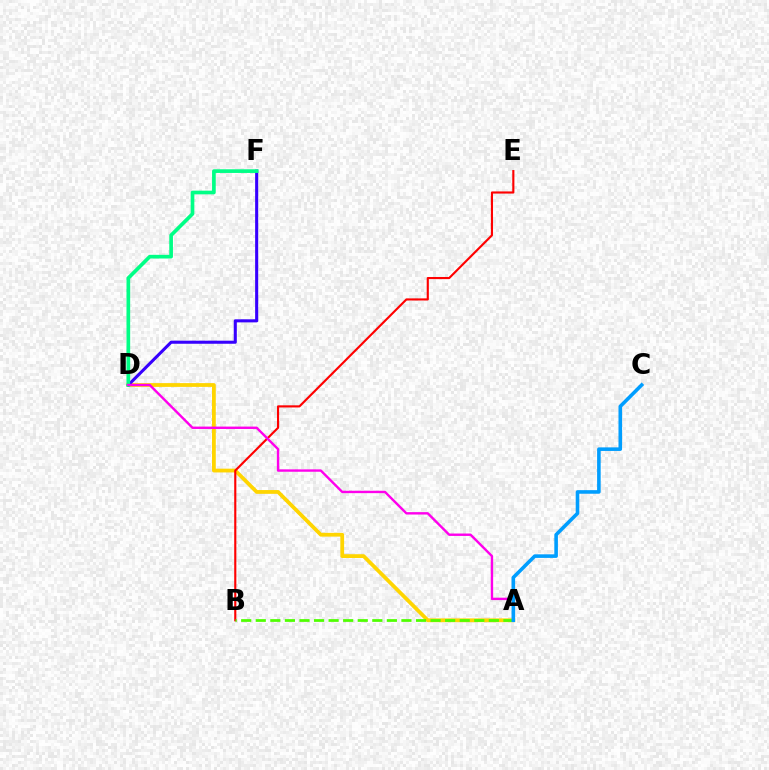{('A', 'D'): [{'color': '#ffd500', 'line_style': 'solid', 'thickness': 2.72}, {'color': '#ff00ed', 'line_style': 'solid', 'thickness': 1.73}], ('B', 'E'): [{'color': '#ff0000', 'line_style': 'solid', 'thickness': 1.54}], ('D', 'F'): [{'color': '#3700ff', 'line_style': 'solid', 'thickness': 2.21}, {'color': '#00ff86', 'line_style': 'solid', 'thickness': 2.65}], ('A', 'B'): [{'color': '#4fff00', 'line_style': 'dashed', 'thickness': 1.98}], ('A', 'C'): [{'color': '#009eff', 'line_style': 'solid', 'thickness': 2.58}]}